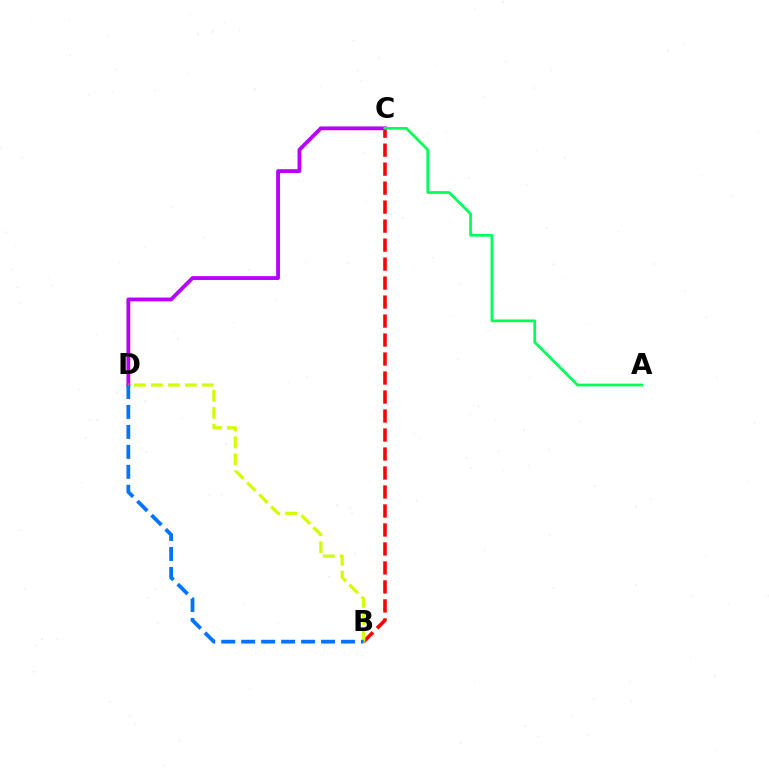{('B', 'C'): [{'color': '#ff0000', 'line_style': 'dashed', 'thickness': 2.58}], ('C', 'D'): [{'color': '#b900ff', 'line_style': 'solid', 'thickness': 2.76}], ('A', 'C'): [{'color': '#00ff5c', 'line_style': 'solid', 'thickness': 1.97}], ('B', 'D'): [{'color': '#d1ff00', 'line_style': 'dashed', 'thickness': 2.31}, {'color': '#0074ff', 'line_style': 'dashed', 'thickness': 2.71}]}